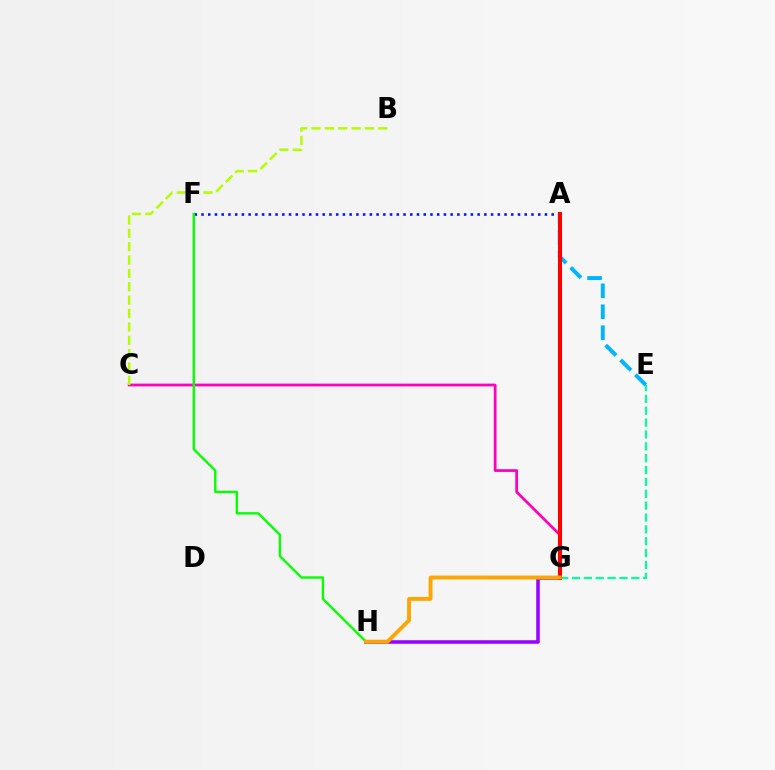{('G', 'H'): [{'color': '#9b00ff', 'line_style': 'solid', 'thickness': 2.55}, {'color': '#ffa500', 'line_style': 'solid', 'thickness': 2.8}], ('E', 'G'): [{'color': '#00ff9d', 'line_style': 'dashed', 'thickness': 1.61}], ('A', 'E'): [{'color': '#00b5ff', 'line_style': 'dashed', 'thickness': 2.85}], ('C', 'G'): [{'color': '#ff00bd', 'line_style': 'solid', 'thickness': 1.99}], ('A', 'F'): [{'color': '#0010ff', 'line_style': 'dotted', 'thickness': 1.83}], ('B', 'C'): [{'color': '#b3ff00', 'line_style': 'dashed', 'thickness': 1.82}], ('A', 'G'): [{'color': '#ff0000', 'line_style': 'solid', 'thickness': 2.9}], ('F', 'H'): [{'color': '#08ff00', 'line_style': 'solid', 'thickness': 1.73}]}